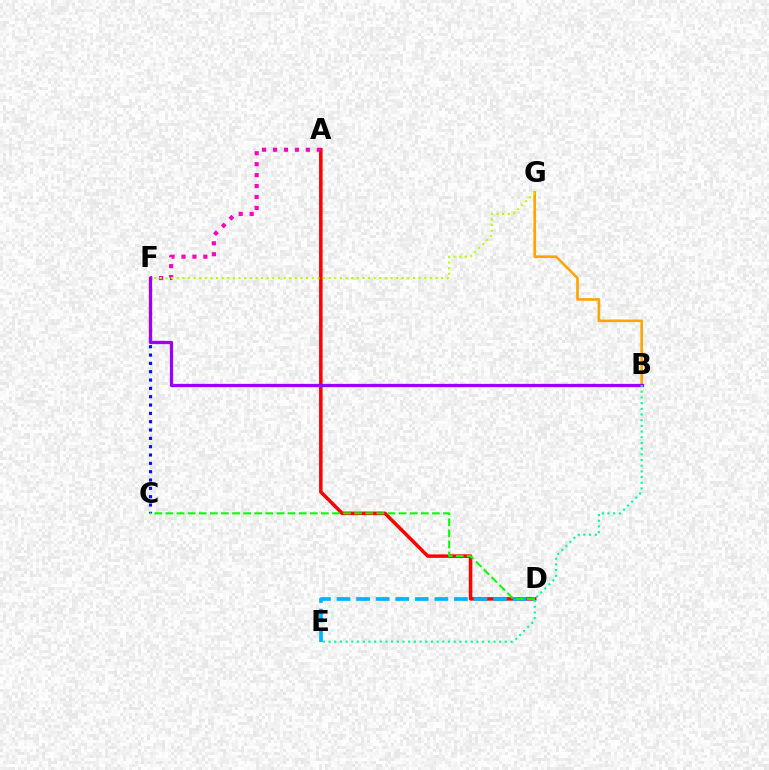{('B', 'G'): [{'color': '#ffa500', 'line_style': 'solid', 'thickness': 1.89}], ('A', 'D'): [{'color': '#ff0000', 'line_style': 'solid', 'thickness': 2.54}], ('D', 'E'): [{'color': '#00b5ff', 'line_style': 'dashed', 'thickness': 2.66}], ('C', 'F'): [{'color': '#0010ff', 'line_style': 'dotted', 'thickness': 2.26}], ('A', 'F'): [{'color': '#ff00bd', 'line_style': 'dotted', 'thickness': 2.97}], ('C', 'D'): [{'color': '#08ff00', 'line_style': 'dashed', 'thickness': 1.51}], ('F', 'G'): [{'color': '#b3ff00', 'line_style': 'dotted', 'thickness': 1.53}], ('B', 'F'): [{'color': '#9b00ff', 'line_style': 'solid', 'thickness': 2.35}], ('B', 'E'): [{'color': '#00ff9d', 'line_style': 'dotted', 'thickness': 1.55}]}